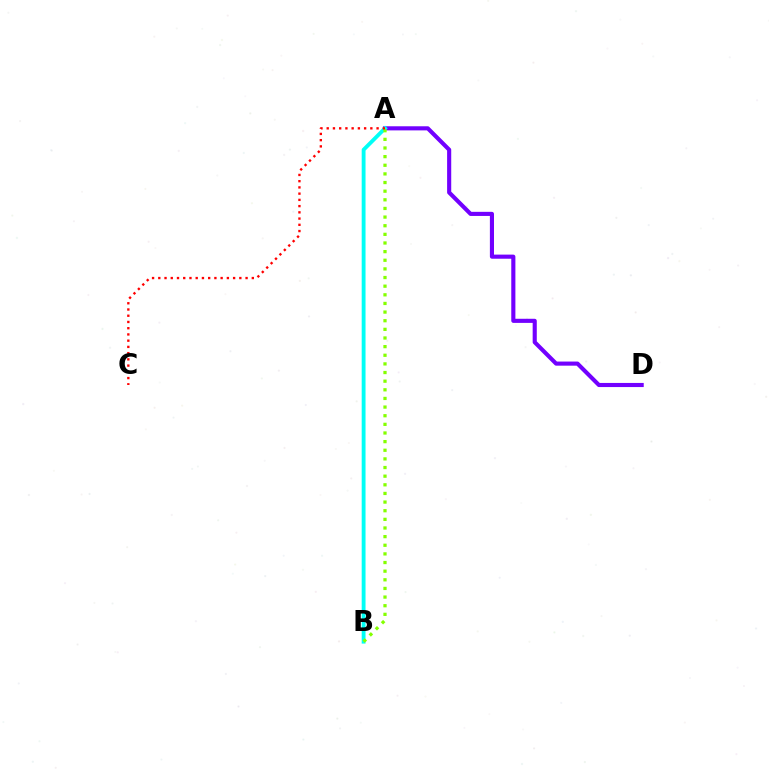{('A', 'D'): [{'color': '#7200ff', 'line_style': 'solid', 'thickness': 2.96}], ('A', 'B'): [{'color': '#00fff6', 'line_style': 'solid', 'thickness': 2.77}, {'color': '#84ff00', 'line_style': 'dotted', 'thickness': 2.35}], ('A', 'C'): [{'color': '#ff0000', 'line_style': 'dotted', 'thickness': 1.69}]}